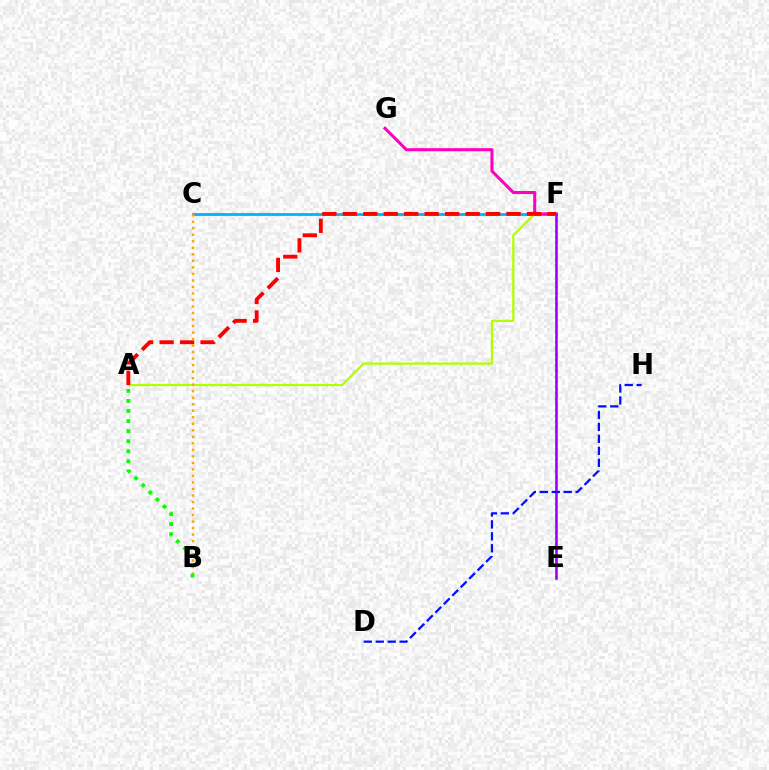{('C', 'F'): [{'color': '#00b5ff', 'line_style': 'solid', 'thickness': 2.04}], ('A', 'F'): [{'color': '#b3ff00', 'line_style': 'solid', 'thickness': 1.64}, {'color': '#ff0000', 'line_style': 'dashed', 'thickness': 2.78}], ('F', 'G'): [{'color': '#ff00bd', 'line_style': 'solid', 'thickness': 2.21}], ('E', 'F'): [{'color': '#00ff9d', 'line_style': 'dotted', 'thickness': 1.51}, {'color': '#9b00ff', 'line_style': 'solid', 'thickness': 1.84}], ('B', 'C'): [{'color': '#ffa500', 'line_style': 'dotted', 'thickness': 1.77}], ('A', 'B'): [{'color': '#08ff00', 'line_style': 'dotted', 'thickness': 2.73}], ('D', 'H'): [{'color': '#0010ff', 'line_style': 'dashed', 'thickness': 1.62}]}